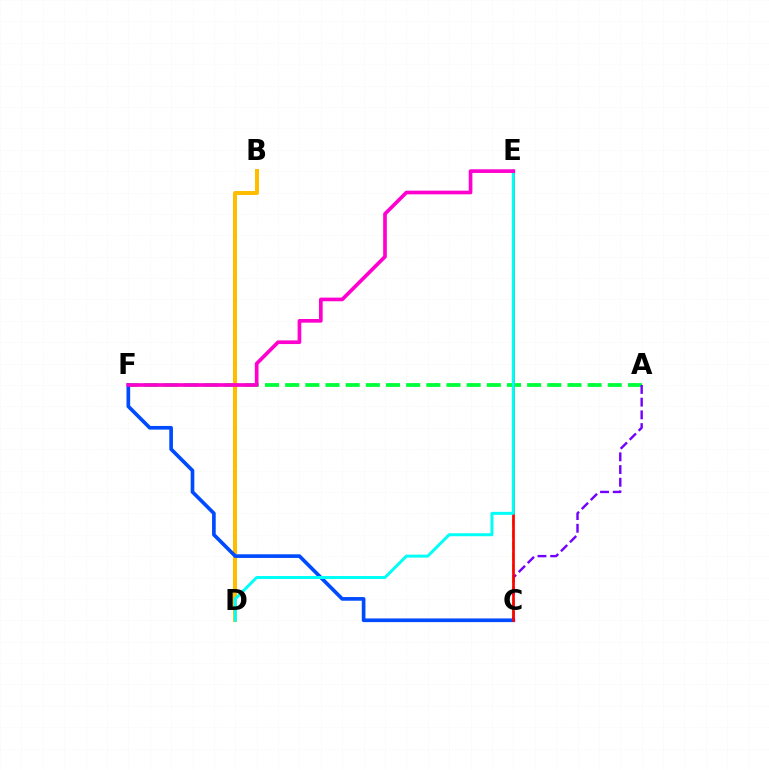{('A', 'F'): [{'color': '#00ff39', 'line_style': 'dashed', 'thickness': 2.74}], ('A', 'C'): [{'color': '#7200ff', 'line_style': 'dashed', 'thickness': 1.73}], ('B', 'D'): [{'color': '#ffbd00', 'line_style': 'solid', 'thickness': 2.88}], ('C', 'E'): [{'color': '#84ff00', 'line_style': 'dashed', 'thickness': 1.53}, {'color': '#ff0000', 'line_style': 'solid', 'thickness': 1.95}], ('C', 'F'): [{'color': '#004bff', 'line_style': 'solid', 'thickness': 2.64}], ('D', 'E'): [{'color': '#00fff6', 'line_style': 'solid', 'thickness': 2.15}], ('E', 'F'): [{'color': '#ff00cf', 'line_style': 'solid', 'thickness': 2.64}]}